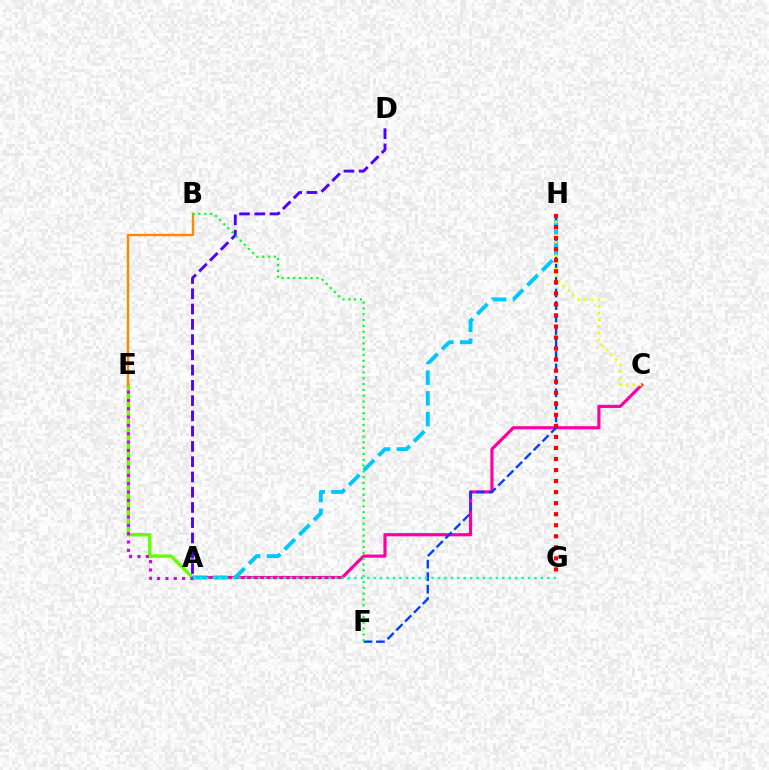{('A', 'D'): [{'color': '#4f00ff', 'line_style': 'dashed', 'thickness': 2.07}], ('A', 'C'): [{'color': '#ff00a0', 'line_style': 'solid', 'thickness': 2.28}], ('A', 'E'): [{'color': '#66ff00', 'line_style': 'solid', 'thickness': 2.43}, {'color': '#d600ff', 'line_style': 'dotted', 'thickness': 2.26}], ('F', 'H'): [{'color': '#003fff', 'line_style': 'dashed', 'thickness': 1.69}], ('A', 'H'): [{'color': '#00c7ff', 'line_style': 'dashed', 'thickness': 2.82}], ('C', 'H'): [{'color': '#eeff00', 'line_style': 'dotted', 'thickness': 1.83}], ('G', 'H'): [{'color': '#ff0000', 'line_style': 'dotted', 'thickness': 3.0}], ('B', 'E'): [{'color': '#ff8800', 'line_style': 'solid', 'thickness': 1.73}], ('B', 'F'): [{'color': '#00ff27', 'line_style': 'dotted', 'thickness': 1.58}], ('A', 'G'): [{'color': '#00ffaf', 'line_style': 'dotted', 'thickness': 1.75}]}